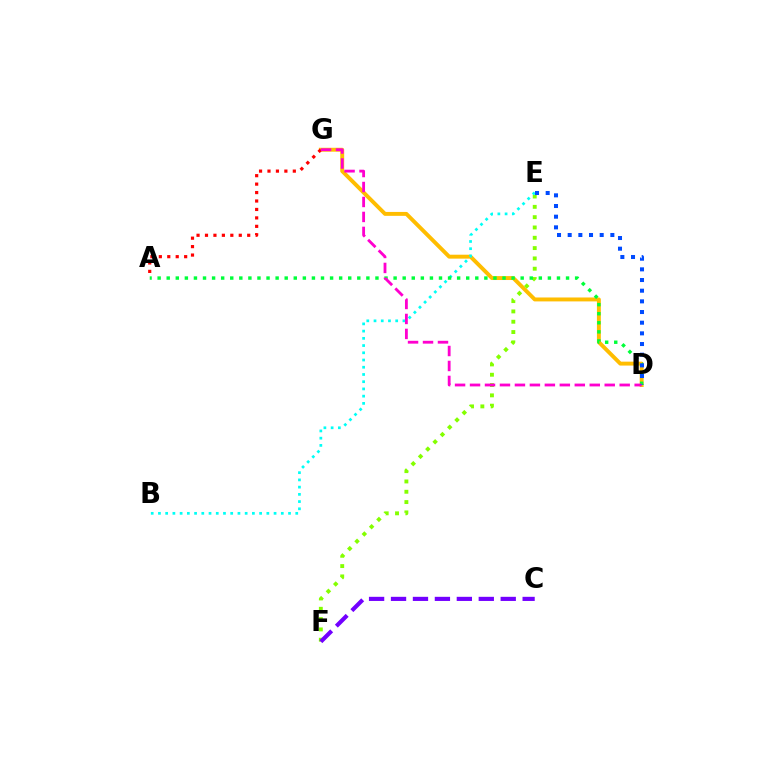{('D', 'G'): [{'color': '#ffbd00', 'line_style': 'solid', 'thickness': 2.82}, {'color': '#ff00cf', 'line_style': 'dashed', 'thickness': 2.03}], ('E', 'F'): [{'color': '#84ff00', 'line_style': 'dotted', 'thickness': 2.8}], ('A', 'G'): [{'color': '#ff0000', 'line_style': 'dotted', 'thickness': 2.29}], ('B', 'E'): [{'color': '#00fff6', 'line_style': 'dotted', 'thickness': 1.96}], ('A', 'D'): [{'color': '#00ff39', 'line_style': 'dotted', 'thickness': 2.47}], ('C', 'F'): [{'color': '#7200ff', 'line_style': 'dashed', 'thickness': 2.98}], ('D', 'E'): [{'color': '#004bff', 'line_style': 'dotted', 'thickness': 2.9}]}